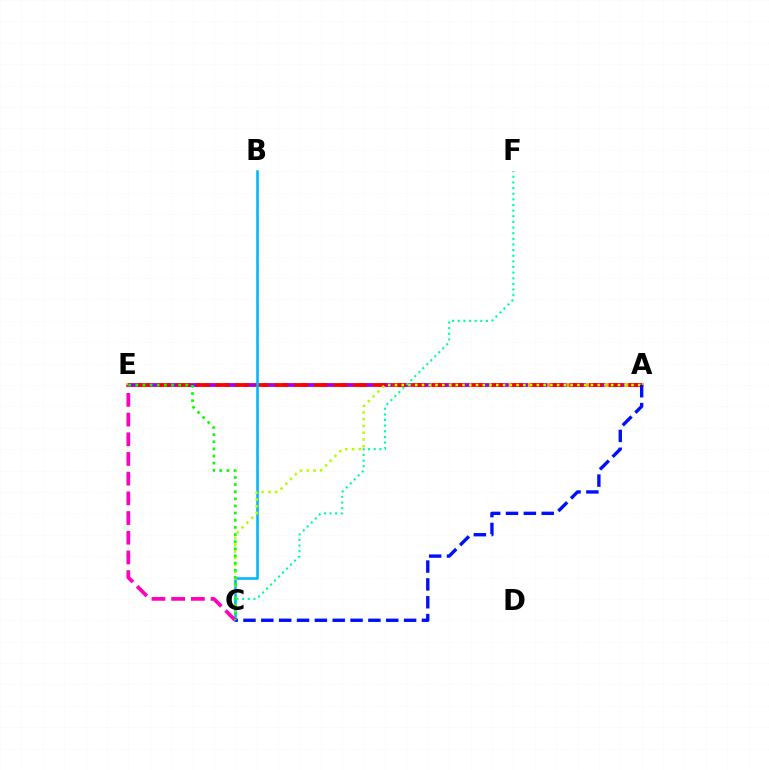{('A', 'E'): [{'color': '#ffa500', 'line_style': 'solid', 'thickness': 2.72}, {'color': '#9b00ff', 'line_style': 'dashed', 'thickness': 2.62}, {'color': '#ff0000', 'line_style': 'dashed', 'thickness': 2.67}], ('C', 'F'): [{'color': '#00ff9d', 'line_style': 'dotted', 'thickness': 1.53}], ('B', 'C'): [{'color': '#00b5ff', 'line_style': 'solid', 'thickness': 1.84}], ('A', 'C'): [{'color': '#b3ff00', 'line_style': 'dotted', 'thickness': 1.84}, {'color': '#0010ff', 'line_style': 'dashed', 'thickness': 2.42}], ('C', 'E'): [{'color': '#ff00bd', 'line_style': 'dashed', 'thickness': 2.68}, {'color': '#08ff00', 'line_style': 'dotted', 'thickness': 1.94}]}